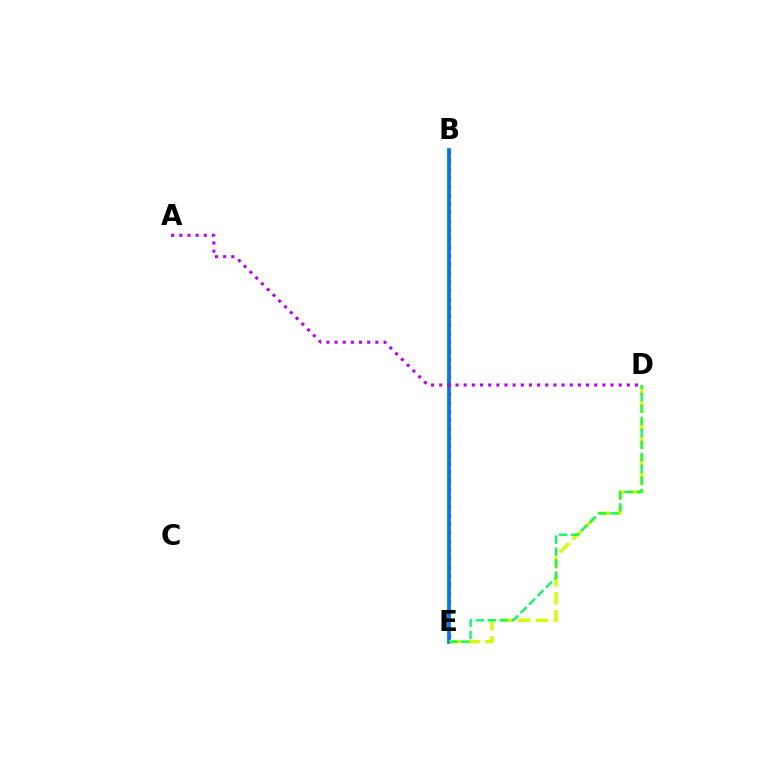{('B', 'E'): [{'color': '#ff0000', 'line_style': 'dotted', 'thickness': 2.35}, {'color': '#0074ff', 'line_style': 'solid', 'thickness': 2.71}], ('D', 'E'): [{'color': '#d1ff00', 'line_style': 'dashed', 'thickness': 2.44}, {'color': '#00ff5c', 'line_style': 'dashed', 'thickness': 1.63}], ('A', 'D'): [{'color': '#b900ff', 'line_style': 'dotted', 'thickness': 2.22}]}